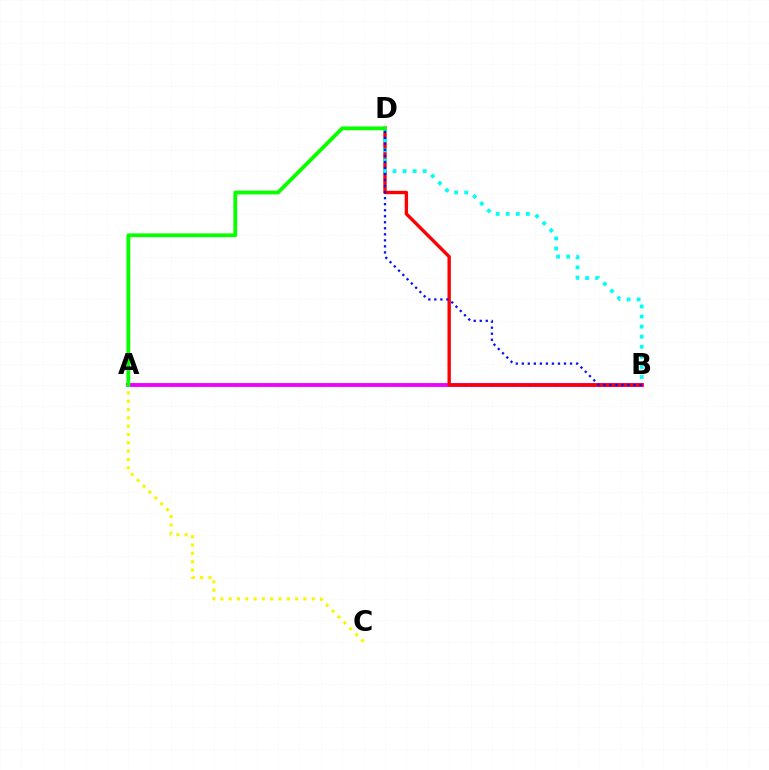{('A', 'B'): [{'color': '#ee00ff', 'line_style': 'solid', 'thickness': 2.78}], ('A', 'C'): [{'color': '#fcf500', 'line_style': 'dotted', 'thickness': 2.26}], ('B', 'D'): [{'color': '#ff0000', 'line_style': 'solid', 'thickness': 2.43}, {'color': '#00fff6', 'line_style': 'dotted', 'thickness': 2.74}, {'color': '#0010ff', 'line_style': 'dotted', 'thickness': 1.64}], ('A', 'D'): [{'color': '#08ff00', 'line_style': 'solid', 'thickness': 2.74}]}